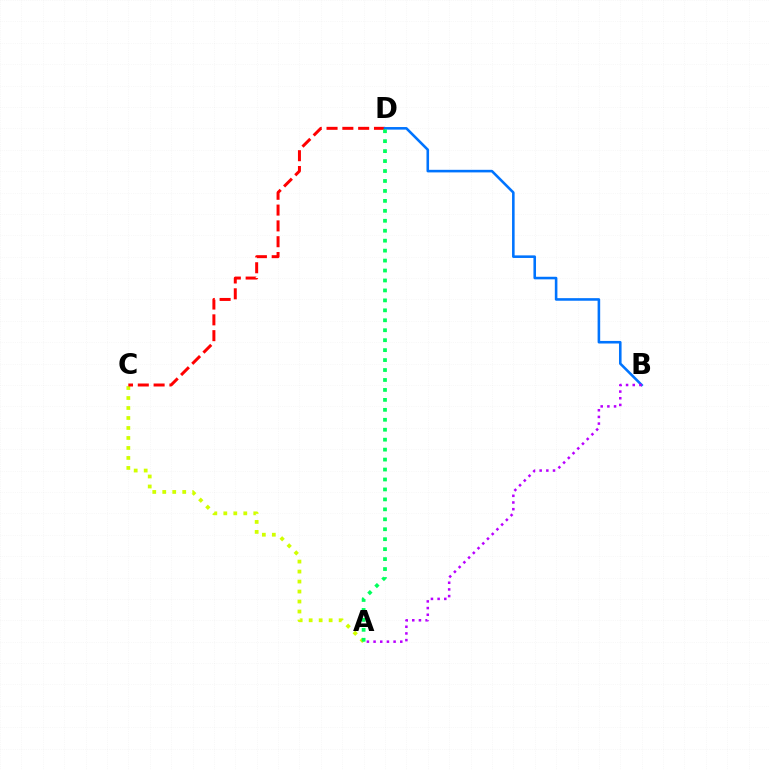{('A', 'C'): [{'color': '#d1ff00', 'line_style': 'dotted', 'thickness': 2.71}], ('C', 'D'): [{'color': '#ff0000', 'line_style': 'dashed', 'thickness': 2.15}], ('B', 'D'): [{'color': '#0074ff', 'line_style': 'solid', 'thickness': 1.86}], ('A', 'B'): [{'color': '#b900ff', 'line_style': 'dotted', 'thickness': 1.81}], ('A', 'D'): [{'color': '#00ff5c', 'line_style': 'dotted', 'thickness': 2.7}]}